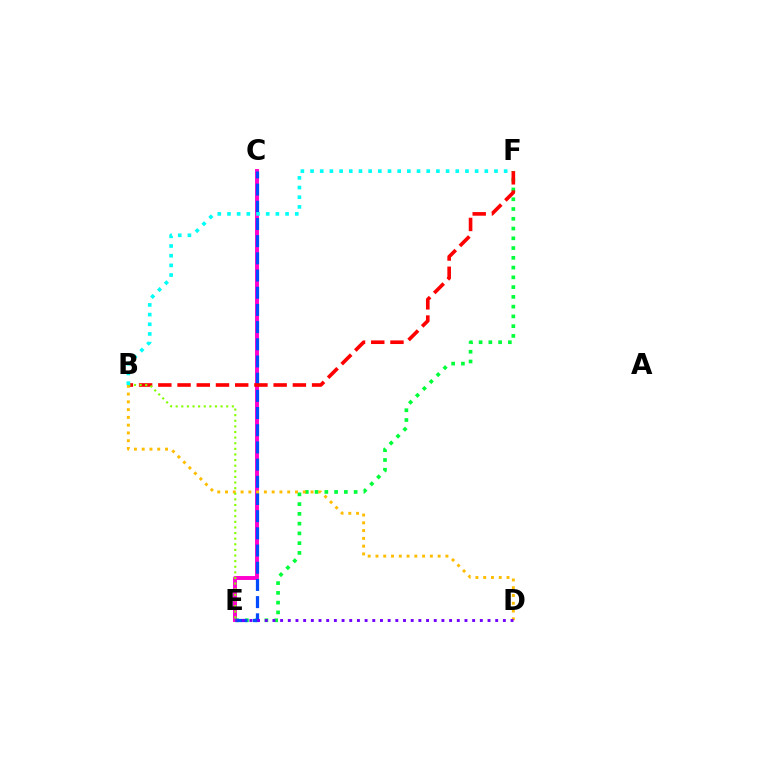{('C', 'E'): [{'color': '#ff00cf', 'line_style': 'solid', 'thickness': 2.82}, {'color': '#004bff', 'line_style': 'dashed', 'thickness': 2.34}], ('E', 'F'): [{'color': '#00ff39', 'line_style': 'dotted', 'thickness': 2.65}], ('B', 'F'): [{'color': '#ff0000', 'line_style': 'dashed', 'thickness': 2.61}, {'color': '#00fff6', 'line_style': 'dotted', 'thickness': 2.63}], ('B', 'D'): [{'color': '#ffbd00', 'line_style': 'dotted', 'thickness': 2.11}], ('B', 'E'): [{'color': '#84ff00', 'line_style': 'dotted', 'thickness': 1.53}], ('D', 'E'): [{'color': '#7200ff', 'line_style': 'dotted', 'thickness': 2.09}]}